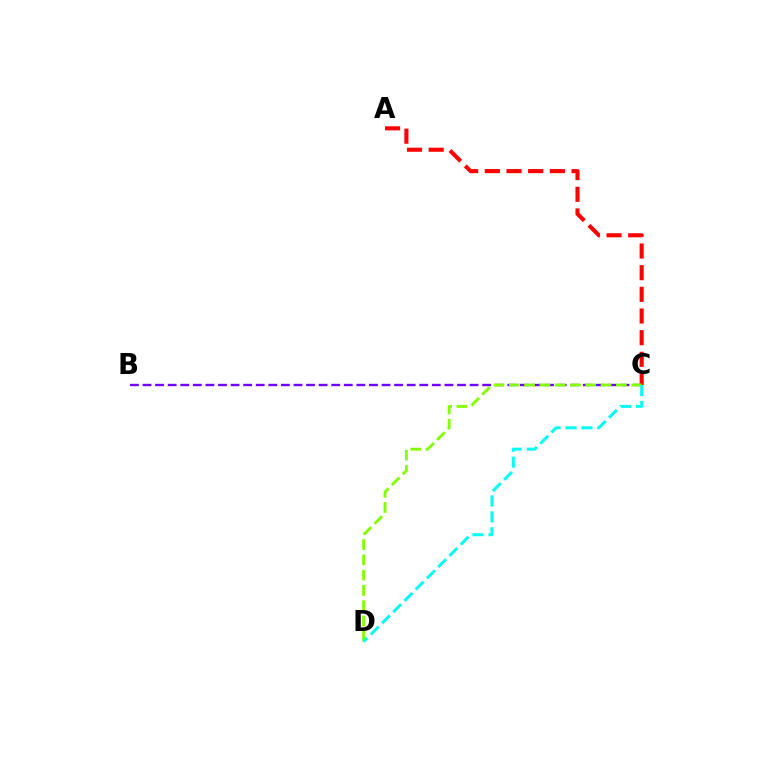{('B', 'C'): [{'color': '#7200ff', 'line_style': 'dashed', 'thickness': 1.71}], ('A', 'C'): [{'color': '#ff0000', 'line_style': 'dashed', 'thickness': 2.94}], ('C', 'D'): [{'color': '#84ff00', 'line_style': 'dashed', 'thickness': 2.08}, {'color': '#00fff6', 'line_style': 'dashed', 'thickness': 2.16}]}